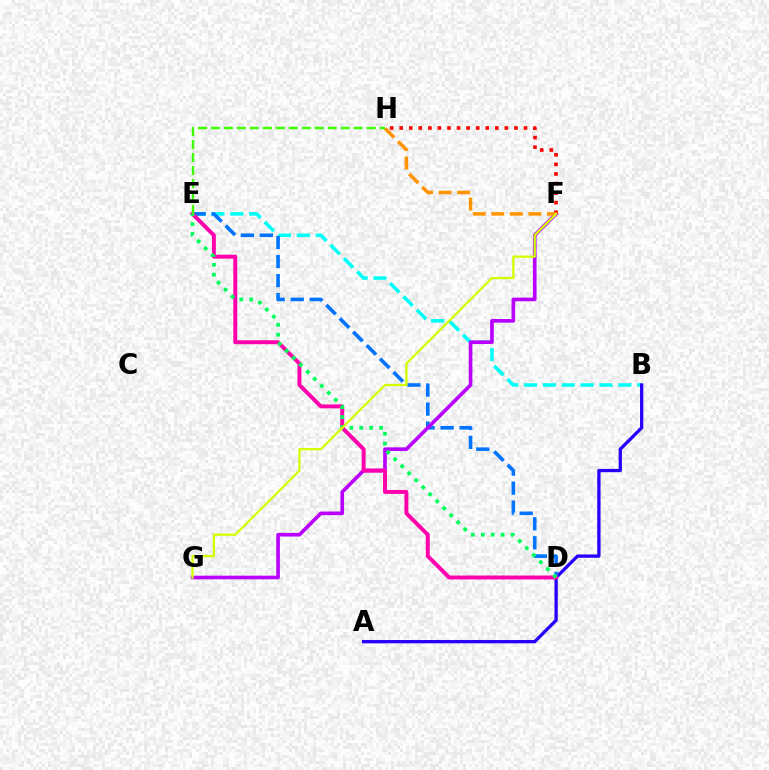{('B', 'E'): [{'color': '#00fff6', 'line_style': 'dashed', 'thickness': 2.56}], ('A', 'B'): [{'color': '#2500ff', 'line_style': 'solid', 'thickness': 2.36}], ('D', 'E'): [{'color': '#0074ff', 'line_style': 'dashed', 'thickness': 2.58}, {'color': '#ff00ac', 'line_style': 'solid', 'thickness': 2.83}, {'color': '#00ff5c', 'line_style': 'dotted', 'thickness': 2.69}], ('F', 'G'): [{'color': '#b900ff', 'line_style': 'solid', 'thickness': 2.62}, {'color': '#d1ff00', 'line_style': 'solid', 'thickness': 1.64}], ('F', 'H'): [{'color': '#ff0000', 'line_style': 'dotted', 'thickness': 2.6}, {'color': '#ff9400', 'line_style': 'dashed', 'thickness': 2.52}], ('E', 'H'): [{'color': '#3dff00', 'line_style': 'dashed', 'thickness': 1.76}]}